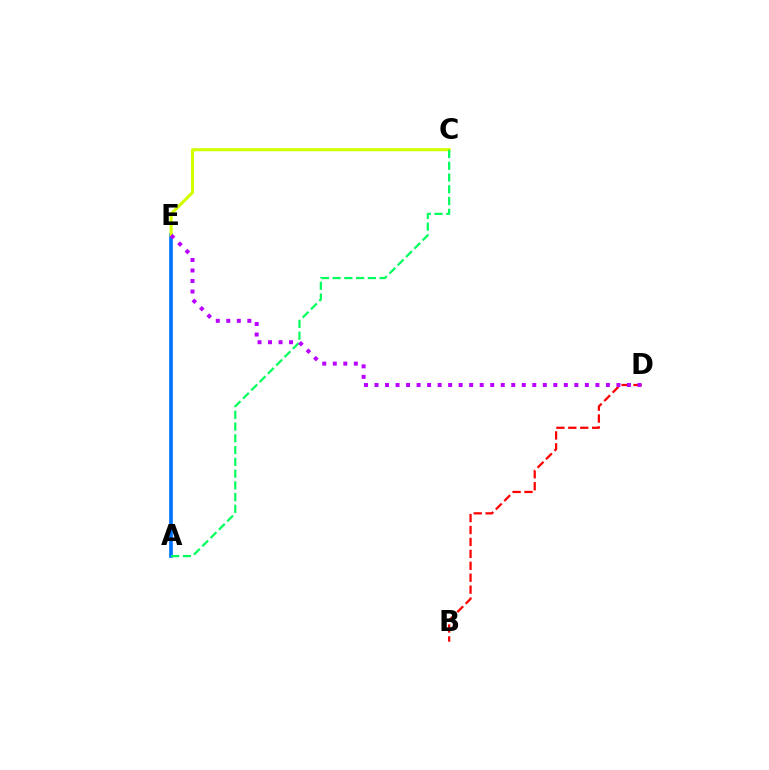{('A', 'E'): [{'color': '#0074ff', 'line_style': 'solid', 'thickness': 2.65}], ('B', 'D'): [{'color': '#ff0000', 'line_style': 'dashed', 'thickness': 1.62}], ('C', 'E'): [{'color': '#d1ff00', 'line_style': 'solid', 'thickness': 2.23}], ('A', 'C'): [{'color': '#00ff5c', 'line_style': 'dashed', 'thickness': 1.6}], ('D', 'E'): [{'color': '#b900ff', 'line_style': 'dotted', 'thickness': 2.86}]}